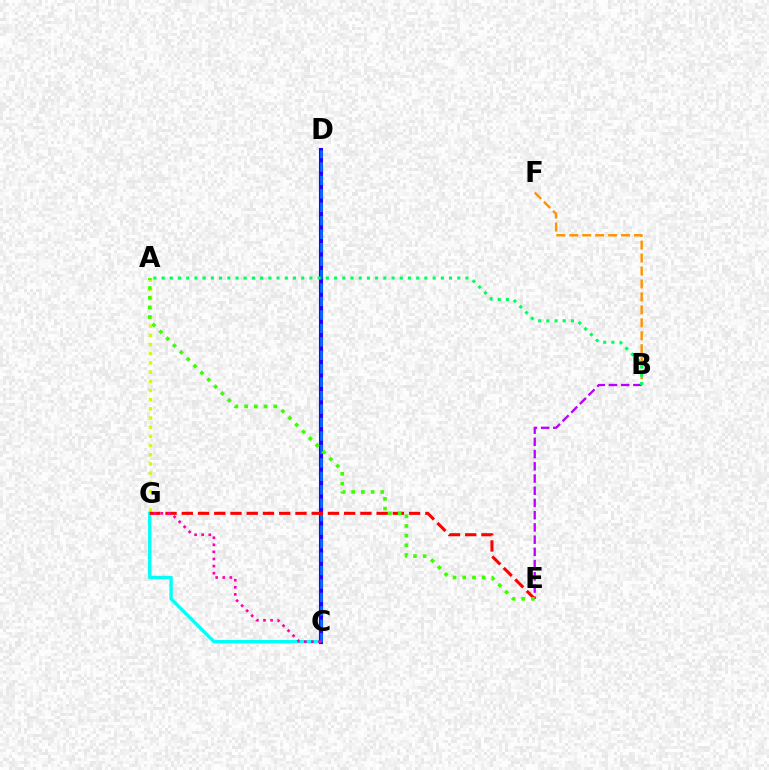{('A', 'G'): [{'color': '#d1ff00', 'line_style': 'dotted', 'thickness': 2.5}], ('C', 'G'): [{'color': '#00fff6', 'line_style': 'solid', 'thickness': 2.4}, {'color': '#ff00ac', 'line_style': 'dotted', 'thickness': 1.93}], ('C', 'D'): [{'color': '#2500ff', 'line_style': 'solid', 'thickness': 2.94}, {'color': '#0074ff', 'line_style': 'dashed', 'thickness': 1.83}], ('B', 'E'): [{'color': '#b900ff', 'line_style': 'dashed', 'thickness': 1.66}], ('E', 'G'): [{'color': '#ff0000', 'line_style': 'dashed', 'thickness': 2.21}], ('B', 'F'): [{'color': '#ff9400', 'line_style': 'dashed', 'thickness': 1.76}], ('A', 'B'): [{'color': '#00ff5c', 'line_style': 'dotted', 'thickness': 2.23}], ('A', 'E'): [{'color': '#3dff00', 'line_style': 'dotted', 'thickness': 2.63}]}